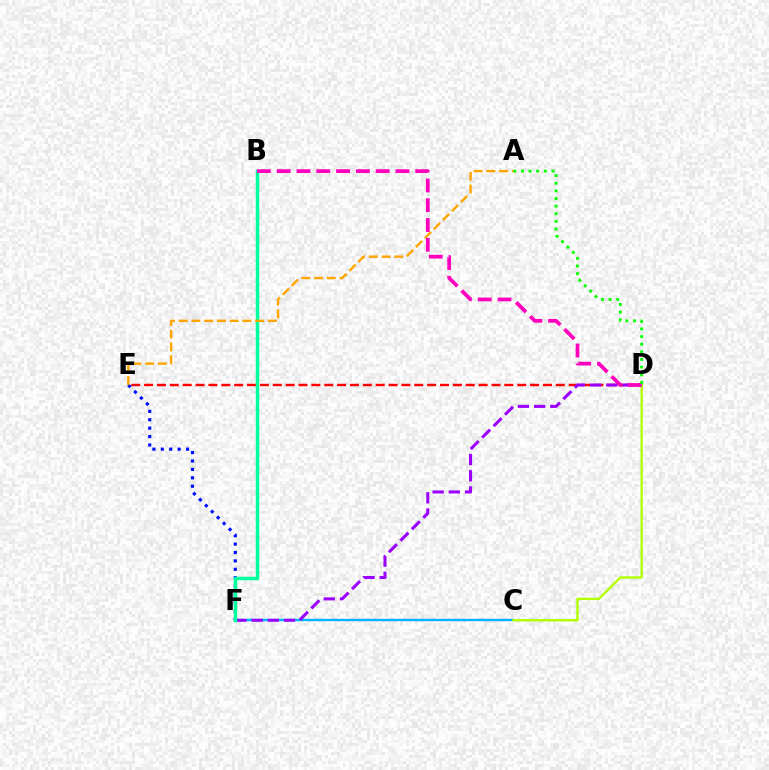{('C', 'F'): [{'color': '#00b5ff', 'line_style': 'solid', 'thickness': 1.71}], ('D', 'E'): [{'color': '#ff0000', 'line_style': 'dashed', 'thickness': 1.75}], ('C', 'D'): [{'color': '#b3ff00', 'line_style': 'solid', 'thickness': 1.7}], ('D', 'F'): [{'color': '#9b00ff', 'line_style': 'dashed', 'thickness': 2.2}], ('E', 'F'): [{'color': '#0010ff', 'line_style': 'dotted', 'thickness': 2.28}], ('B', 'F'): [{'color': '#00ff9d', 'line_style': 'solid', 'thickness': 2.51}], ('A', 'E'): [{'color': '#ffa500', 'line_style': 'dashed', 'thickness': 1.73}], ('B', 'D'): [{'color': '#ff00bd', 'line_style': 'dashed', 'thickness': 2.69}], ('A', 'D'): [{'color': '#08ff00', 'line_style': 'dotted', 'thickness': 2.07}]}